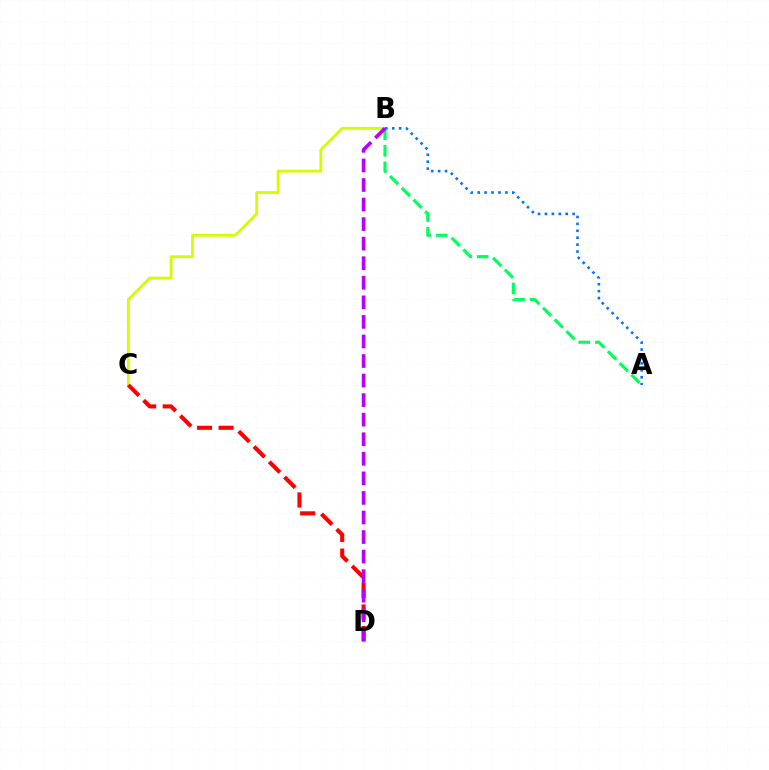{('B', 'C'): [{'color': '#d1ff00', 'line_style': 'solid', 'thickness': 2.03}], ('A', 'B'): [{'color': '#00ff5c', 'line_style': 'dashed', 'thickness': 2.26}, {'color': '#0074ff', 'line_style': 'dotted', 'thickness': 1.88}], ('C', 'D'): [{'color': '#ff0000', 'line_style': 'dashed', 'thickness': 2.93}], ('B', 'D'): [{'color': '#b900ff', 'line_style': 'dashed', 'thickness': 2.66}]}